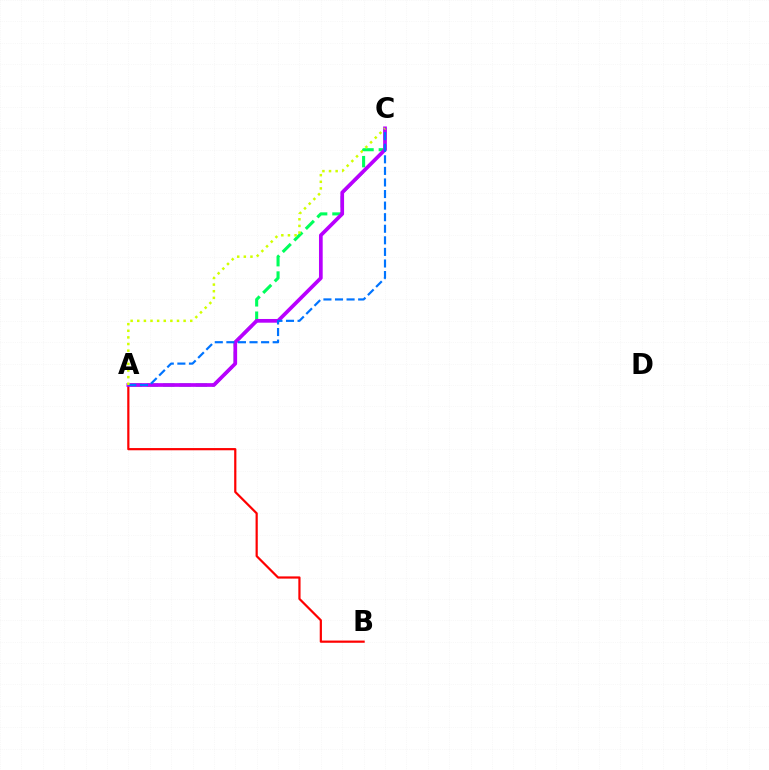{('A', 'B'): [{'color': '#ff0000', 'line_style': 'solid', 'thickness': 1.59}], ('A', 'C'): [{'color': '#00ff5c', 'line_style': 'dashed', 'thickness': 2.22}, {'color': '#b900ff', 'line_style': 'solid', 'thickness': 2.67}, {'color': '#0074ff', 'line_style': 'dashed', 'thickness': 1.57}, {'color': '#d1ff00', 'line_style': 'dotted', 'thickness': 1.8}]}